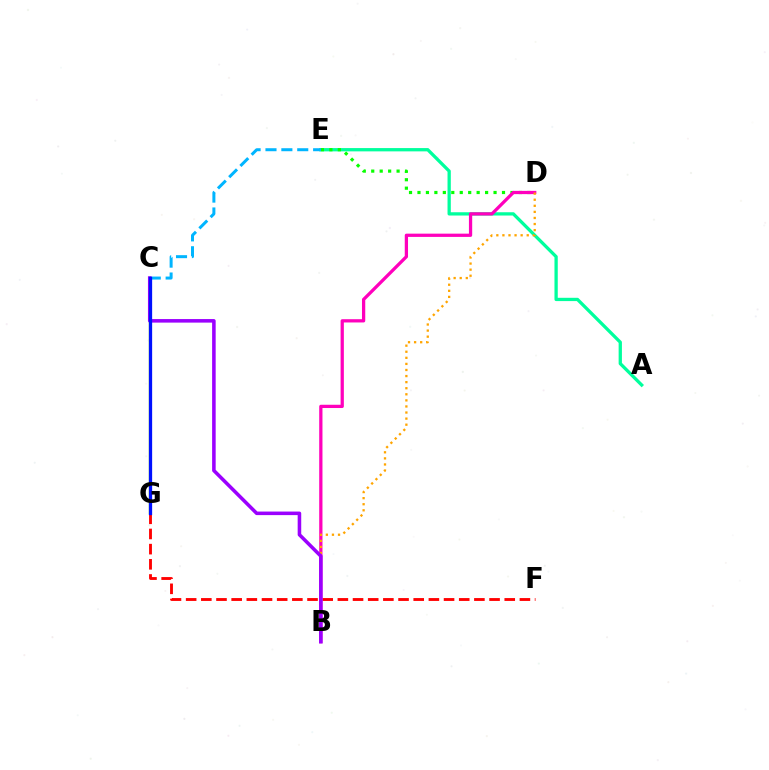{('A', 'E'): [{'color': '#00ff9d', 'line_style': 'solid', 'thickness': 2.37}], ('F', 'G'): [{'color': '#ff0000', 'line_style': 'dashed', 'thickness': 2.06}], ('D', 'E'): [{'color': '#08ff00', 'line_style': 'dotted', 'thickness': 2.3}], ('C', 'G'): [{'color': '#b3ff00', 'line_style': 'solid', 'thickness': 1.73}, {'color': '#0010ff', 'line_style': 'solid', 'thickness': 2.36}], ('B', 'D'): [{'color': '#ff00bd', 'line_style': 'solid', 'thickness': 2.35}, {'color': '#ffa500', 'line_style': 'dotted', 'thickness': 1.65}], ('C', 'E'): [{'color': '#00b5ff', 'line_style': 'dashed', 'thickness': 2.16}], ('B', 'C'): [{'color': '#9b00ff', 'line_style': 'solid', 'thickness': 2.56}]}